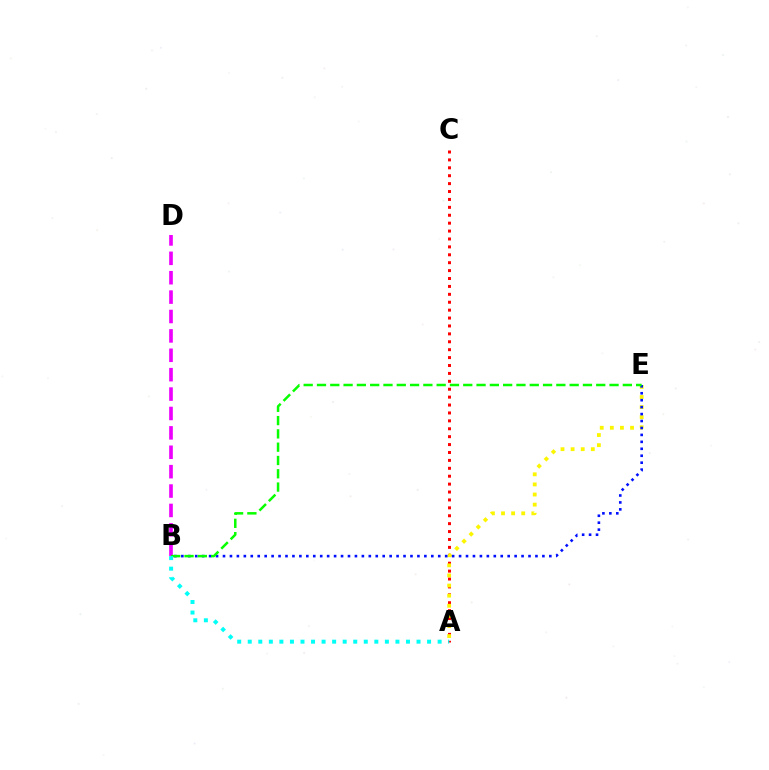{('B', 'D'): [{'color': '#ee00ff', 'line_style': 'dashed', 'thickness': 2.63}], ('A', 'C'): [{'color': '#ff0000', 'line_style': 'dotted', 'thickness': 2.15}], ('A', 'E'): [{'color': '#fcf500', 'line_style': 'dotted', 'thickness': 2.74}], ('B', 'E'): [{'color': '#0010ff', 'line_style': 'dotted', 'thickness': 1.89}, {'color': '#08ff00', 'line_style': 'dashed', 'thickness': 1.81}], ('A', 'B'): [{'color': '#00fff6', 'line_style': 'dotted', 'thickness': 2.87}]}